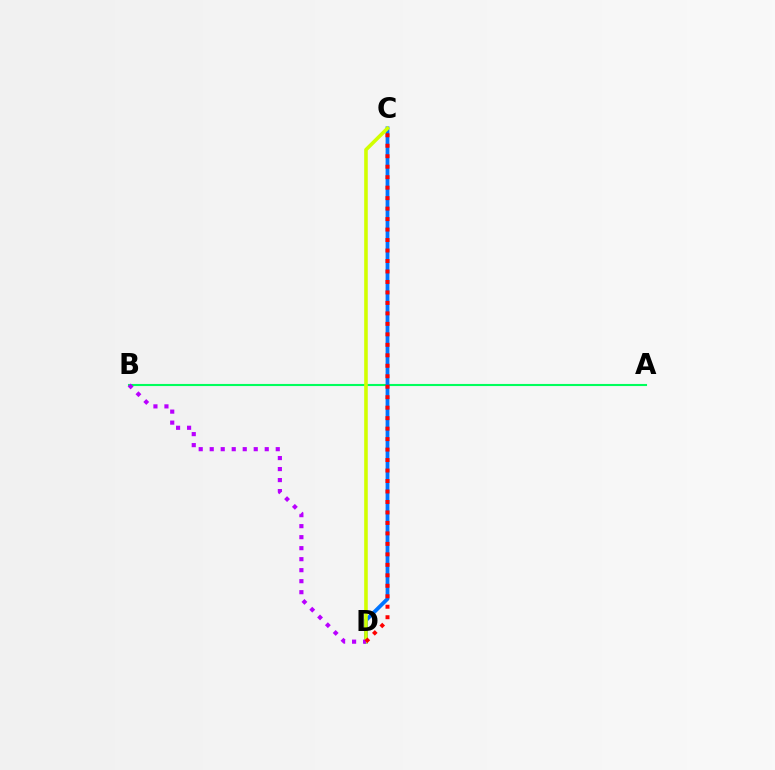{('A', 'B'): [{'color': '#00ff5c', 'line_style': 'solid', 'thickness': 1.51}], ('C', 'D'): [{'color': '#0074ff', 'line_style': 'solid', 'thickness': 2.73}, {'color': '#d1ff00', 'line_style': 'solid', 'thickness': 2.59}, {'color': '#ff0000', 'line_style': 'dotted', 'thickness': 2.85}], ('B', 'D'): [{'color': '#b900ff', 'line_style': 'dotted', 'thickness': 2.99}]}